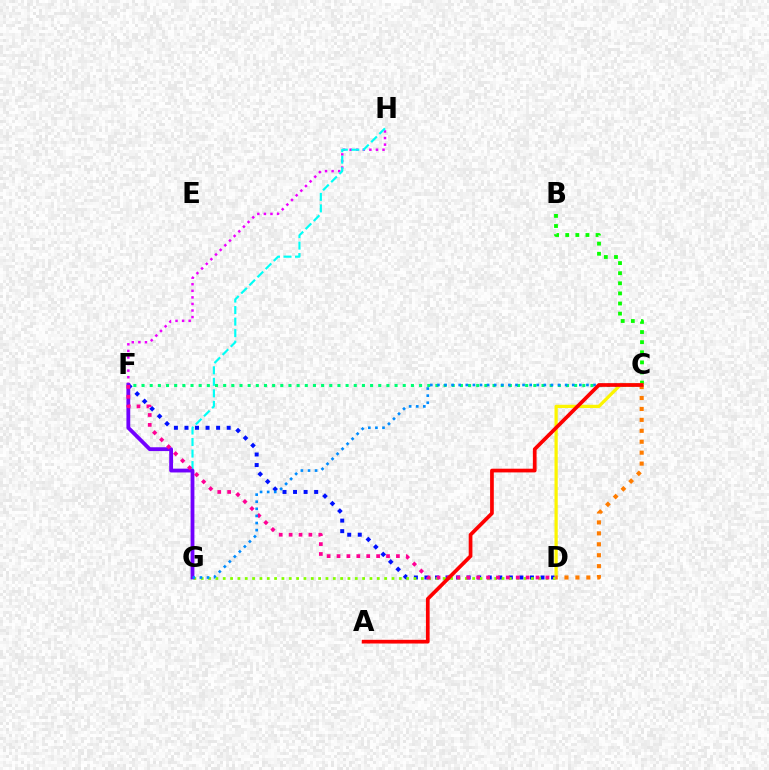{('D', 'F'): [{'color': '#0010ff', 'line_style': 'dotted', 'thickness': 2.87}, {'color': '#ff0094', 'line_style': 'dotted', 'thickness': 2.69}], ('D', 'G'): [{'color': '#84ff00', 'line_style': 'dotted', 'thickness': 1.99}], ('F', 'H'): [{'color': '#ee00ff', 'line_style': 'dotted', 'thickness': 1.79}], ('B', 'C'): [{'color': '#08ff00', 'line_style': 'dotted', 'thickness': 2.75}], ('C', 'F'): [{'color': '#00ff74', 'line_style': 'dotted', 'thickness': 2.22}], ('G', 'H'): [{'color': '#00fff6', 'line_style': 'dashed', 'thickness': 1.56}], ('C', 'D'): [{'color': '#fcf500', 'line_style': 'solid', 'thickness': 2.33}, {'color': '#ff7c00', 'line_style': 'dotted', 'thickness': 2.97}], ('F', 'G'): [{'color': '#7200ff', 'line_style': 'solid', 'thickness': 2.74}], ('C', 'G'): [{'color': '#008cff', 'line_style': 'dotted', 'thickness': 1.93}], ('A', 'C'): [{'color': '#ff0000', 'line_style': 'solid', 'thickness': 2.67}]}